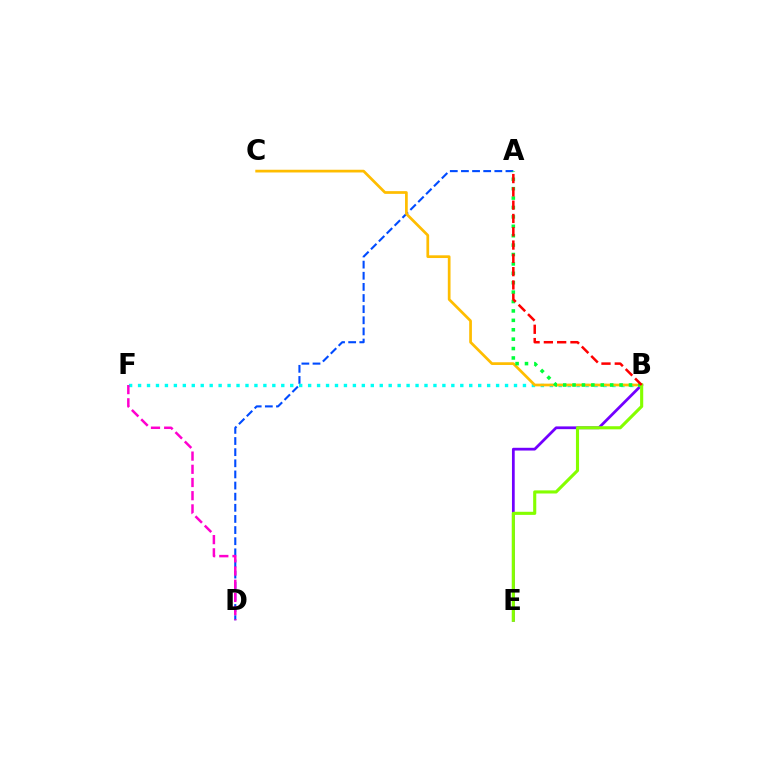{('B', 'E'): [{'color': '#7200ff', 'line_style': 'solid', 'thickness': 1.98}, {'color': '#84ff00', 'line_style': 'solid', 'thickness': 2.24}], ('A', 'D'): [{'color': '#004bff', 'line_style': 'dashed', 'thickness': 1.51}], ('B', 'F'): [{'color': '#00fff6', 'line_style': 'dotted', 'thickness': 2.43}], ('D', 'F'): [{'color': '#ff00cf', 'line_style': 'dashed', 'thickness': 1.79}], ('B', 'C'): [{'color': '#ffbd00', 'line_style': 'solid', 'thickness': 1.96}], ('A', 'B'): [{'color': '#00ff39', 'line_style': 'dotted', 'thickness': 2.56}, {'color': '#ff0000', 'line_style': 'dashed', 'thickness': 1.81}]}